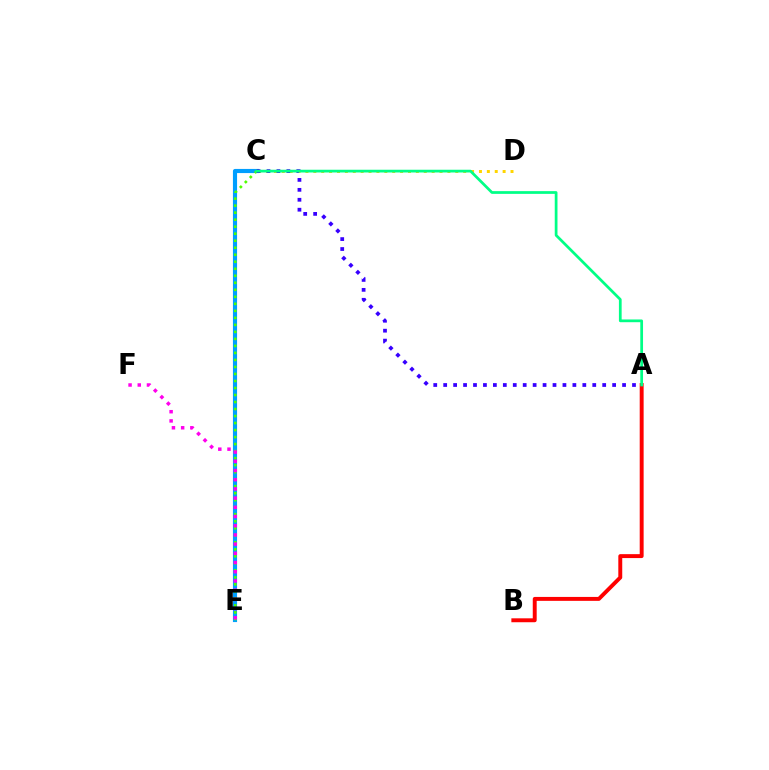{('C', 'E'): [{'color': '#009eff', 'line_style': 'solid', 'thickness': 2.98}, {'color': '#4fff00', 'line_style': 'dotted', 'thickness': 1.91}], ('C', 'D'): [{'color': '#ffd500', 'line_style': 'dotted', 'thickness': 2.14}], ('E', 'F'): [{'color': '#ff00ed', 'line_style': 'dotted', 'thickness': 2.5}], ('A', 'C'): [{'color': '#3700ff', 'line_style': 'dotted', 'thickness': 2.7}, {'color': '#00ff86', 'line_style': 'solid', 'thickness': 1.97}], ('A', 'B'): [{'color': '#ff0000', 'line_style': 'solid', 'thickness': 2.82}]}